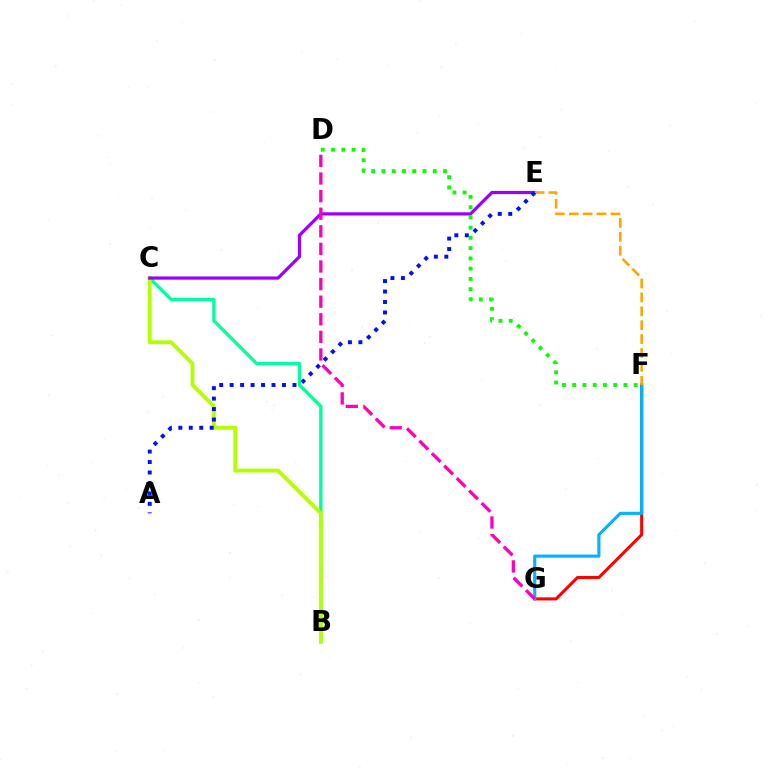{('F', 'G'): [{'color': '#ff0000', 'line_style': 'solid', 'thickness': 2.21}, {'color': '#00b5ff', 'line_style': 'solid', 'thickness': 2.25}], ('B', 'C'): [{'color': '#00ff9d', 'line_style': 'solid', 'thickness': 2.38}, {'color': '#b3ff00', 'line_style': 'solid', 'thickness': 2.77}], ('C', 'E'): [{'color': '#9b00ff', 'line_style': 'solid', 'thickness': 2.32}], ('D', 'F'): [{'color': '#08ff00', 'line_style': 'dotted', 'thickness': 2.79}], ('E', 'F'): [{'color': '#ffa500', 'line_style': 'dashed', 'thickness': 1.89}], ('D', 'G'): [{'color': '#ff00bd', 'line_style': 'dashed', 'thickness': 2.39}], ('A', 'E'): [{'color': '#0010ff', 'line_style': 'dotted', 'thickness': 2.84}]}